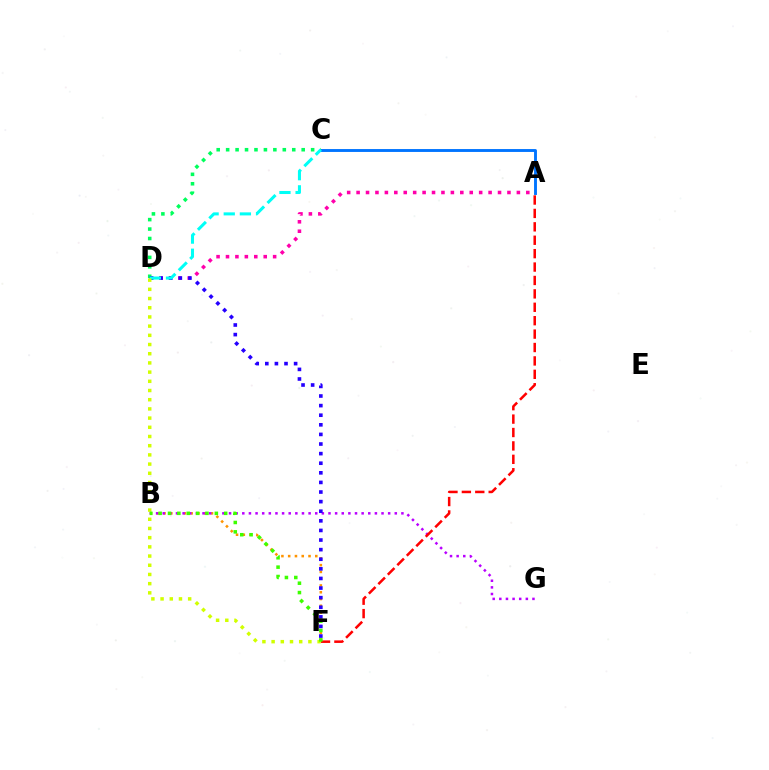{('A', 'C'): [{'color': '#0074ff', 'line_style': 'solid', 'thickness': 2.08}], ('B', 'F'): [{'color': '#ff9400', 'line_style': 'dotted', 'thickness': 1.84}, {'color': '#3dff00', 'line_style': 'dotted', 'thickness': 2.54}], ('A', 'D'): [{'color': '#ff00ac', 'line_style': 'dotted', 'thickness': 2.56}], ('C', 'D'): [{'color': '#00ff5c', 'line_style': 'dotted', 'thickness': 2.57}, {'color': '#00fff6', 'line_style': 'dashed', 'thickness': 2.19}], ('B', 'G'): [{'color': '#b900ff', 'line_style': 'dotted', 'thickness': 1.8}], ('D', 'F'): [{'color': '#2500ff', 'line_style': 'dotted', 'thickness': 2.61}, {'color': '#d1ff00', 'line_style': 'dotted', 'thickness': 2.5}], ('A', 'F'): [{'color': '#ff0000', 'line_style': 'dashed', 'thickness': 1.82}]}